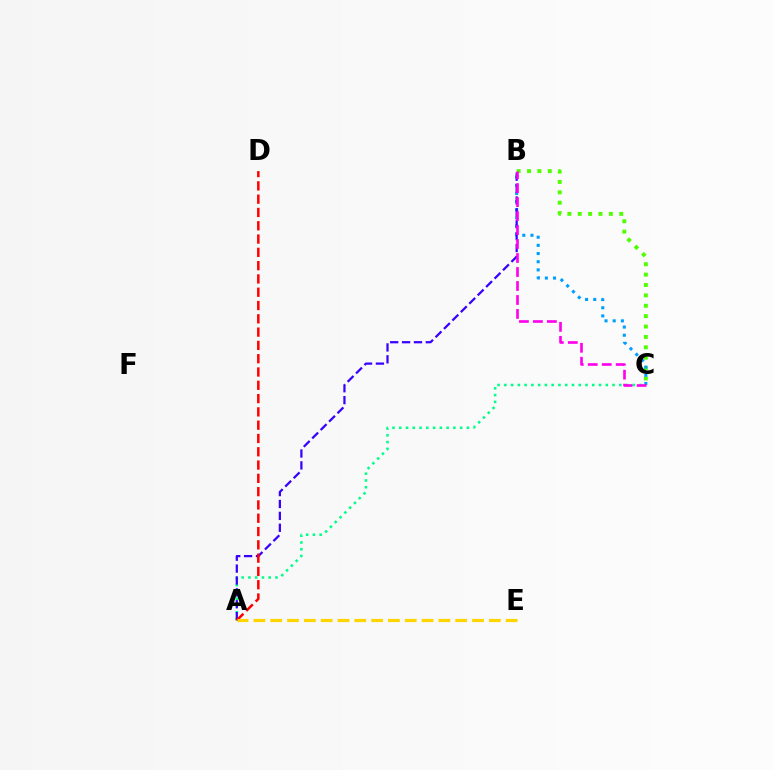{('B', 'C'): [{'color': '#4fff00', 'line_style': 'dotted', 'thickness': 2.82}, {'color': '#009eff', 'line_style': 'dotted', 'thickness': 2.22}, {'color': '#ff00ed', 'line_style': 'dashed', 'thickness': 1.9}], ('A', 'C'): [{'color': '#00ff86', 'line_style': 'dotted', 'thickness': 1.84}], ('A', 'B'): [{'color': '#3700ff', 'line_style': 'dashed', 'thickness': 1.61}], ('A', 'D'): [{'color': '#ff0000', 'line_style': 'dashed', 'thickness': 1.81}], ('A', 'E'): [{'color': '#ffd500', 'line_style': 'dashed', 'thickness': 2.28}]}